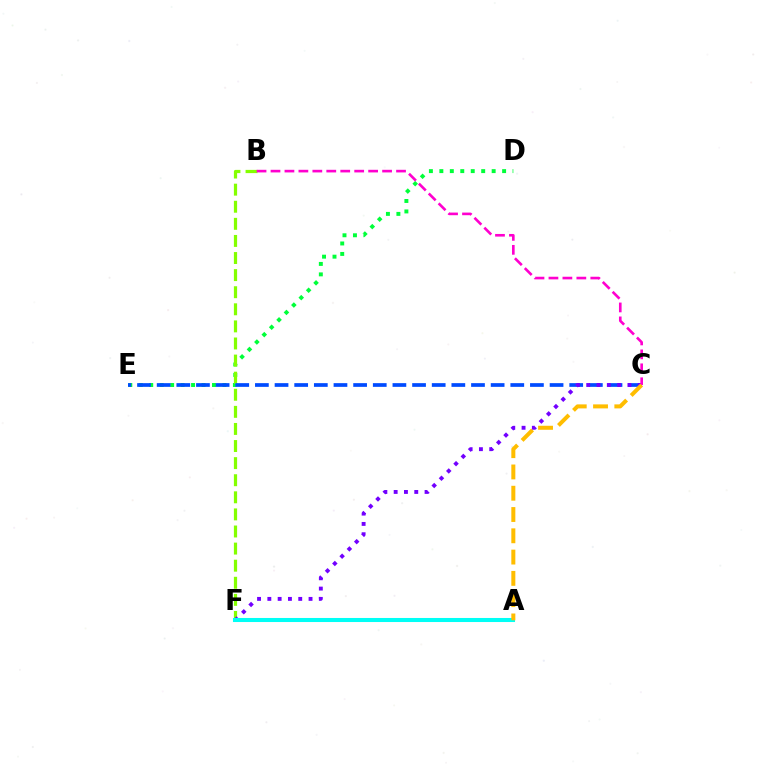{('D', 'E'): [{'color': '#00ff39', 'line_style': 'dotted', 'thickness': 2.84}], ('B', 'F'): [{'color': '#84ff00', 'line_style': 'dashed', 'thickness': 2.32}], ('C', 'E'): [{'color': '#004bff', 'line_style': 'dashed', 'thickness': 2.67}], ('A', 'F'): [{'color': '#ff0000', 'line_style': 'dotted', 'thickness': 1.64}, {'color': '#00fff6', 'line_style': 'solid', 'thickness': 2.92}], ('C', 'F'): [{'color': '#7200ff', 'line_style': 'dotted', 'thickness': 2.8}], ('B', 'C'): [{'color': '#ff00cf', 'line_style': 'dashed', 'thickness': 1.89}], ('A', 'C'): [{'color': '#ffbd00', 'line_style': 'dashed', 'thickness': 2.89}]}